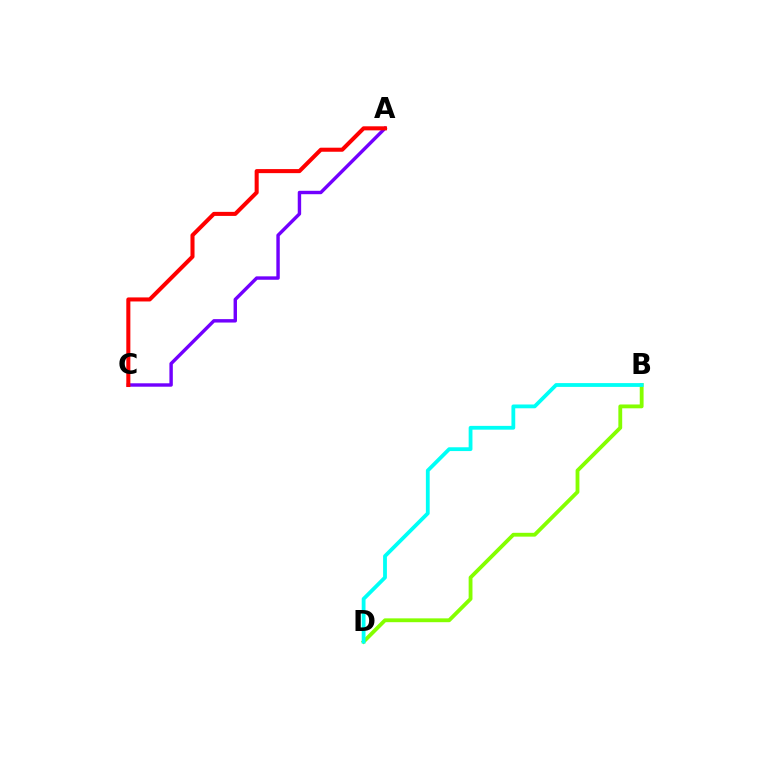{('B', 'D'): [{'color': '#84ff00', 'line_style': 'solid', 'thickness': 2.76}, {'color': '#00fff6', 'line_style': 'solid', 'thickness': 2.74}], ('A', 'C'): [{'color': '#7200ff', 'line_style': 'solid', 'thickness': 2.46}, {'color': '#ff0000', 'line_style': 'solid', 'thickness': 2.92}]}